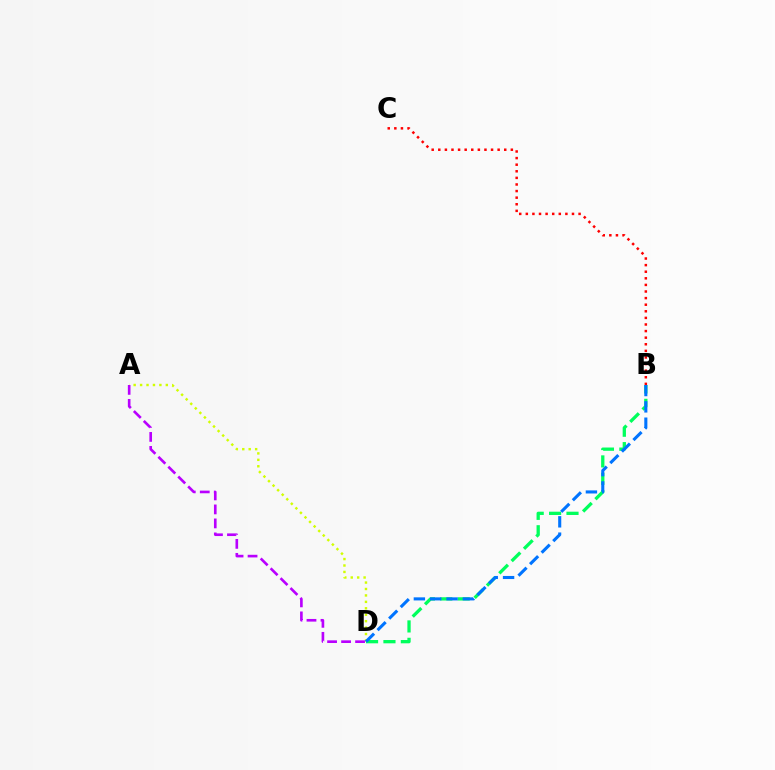{('B', 'D'): [{'color': '#00ff5c', 'line_style': 'dashed', 'thickness': 2.36}, {'color': '#0074ff', 'line_style': 'dashed', 'thickness': 2.22}], ('A', 'D'): [{'color': '#d1ff00', 'line_style': 'dotted', 'thickness': 1.75}, {'color': '#b900ff', 'line_style': 'dashed', 'thickness': 1.9}], ('B', 'C'): [{'color': '#ff0000', 'line_style': 'dotted', 'thickness': 1.79}]}